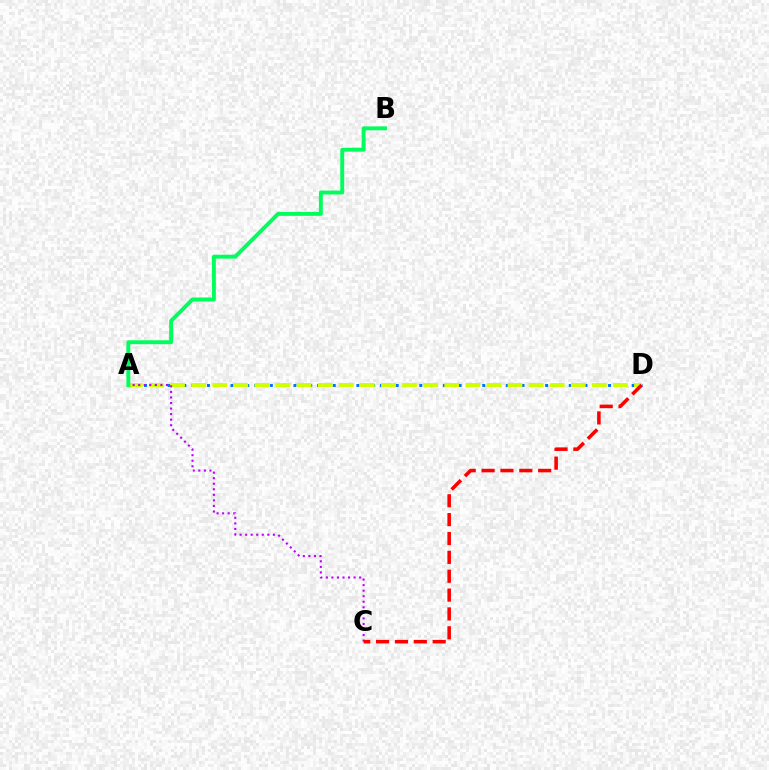{('A', 'D'): [{'color': '#0074ff', 'line_style': 'dotted', 'thickness': 2.14}, {'color': '#d1ff00', 'line_style': 'dashed', 'thickness': 2.87}], ('A', 'C'): [{'color': '#b900ff', 'line_style': 'dotted', 'thickness': 1.51}], ('C', 'D'): [{'color': '#ff0000', 'line_style': 'dashed', 'thickness': 2.56}], ('A', 'B'): [{'color': '#00ff5c', 'line_style': 'solid', 'thickness': 2.81}]}